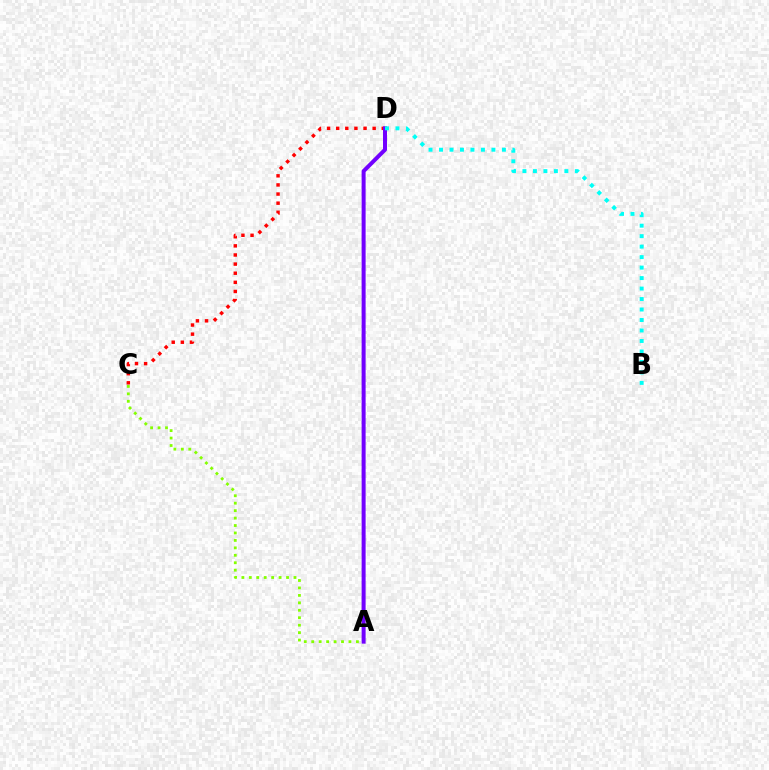{('A', 'C'): [{'color': '#84ff00', 'line_style': 'dotted', 'thickness': 2.02}], ('C', 'D'): [{'color': '#ff0000', 'line_style': 'dotted', 'thickness': 2.48}], ('A', 'D'): [{'color': '#7200ff', 'line_style': 'solid', 'thickness': 2.88}], ('B', 'D'): [{'color': '#00fff6', 'line_style': 'dotted', 'thickness': 2.85}]}